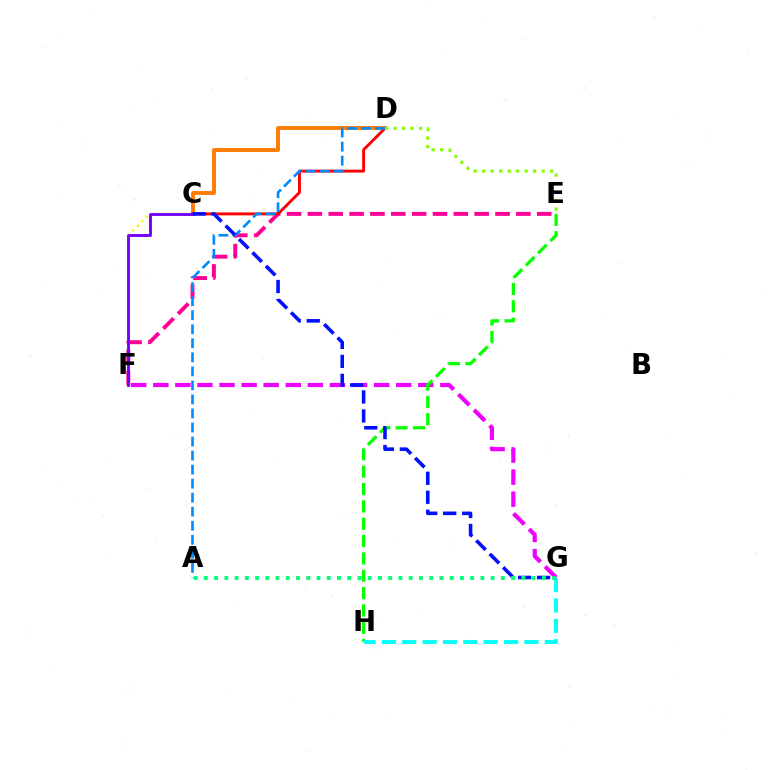{('F', 'G'): [{'color': '#ee00ff', 'line_style': 'dashed', 'thickness': 3.0}], ('C', 'D'): [{'color': '#ff7c00', 'line_style': 'solid', 'thickness': 2.82}, {'color': '#ff0000', 'line_style': 'solid', 'thickness': 2.08}], ('E', 'F'): [{'color': '#ff0094', 'line_style': 'dashed', 'thickness': 2.83}], ('E', 'H'): [{'color': '#08ff00', 'line_style': 'dashed', 'thickness': 2.36}], ('C', 'F'): [{'color': '#fcf500', 'line_style': 'dotted', 'thickness': 1.76}, {'color': '#7200ff', 'line_style': 'solid', 'thickness': 2.07}], ('G', 'H'): [{'color': '#00fff6', 'line_style': 'dashed', 'thickness': 2.77}], ('D', 'E'): [{'color': '#84ff00', 'line_style': 'dotted', 'thickness': 2.31}], ('A', 'D'): [{'color': '#008cff', 'line_style': 'dashed', 'thickness': 1.91}], ('C', 'G'): [{'color': '#0010ff', 'line_style': 'dashed', 'thickness': 2.58}], ('A', 'G'): [{'color': '#00ff74', 'line_style': 'dotted', 'thickness': 2.78}]}